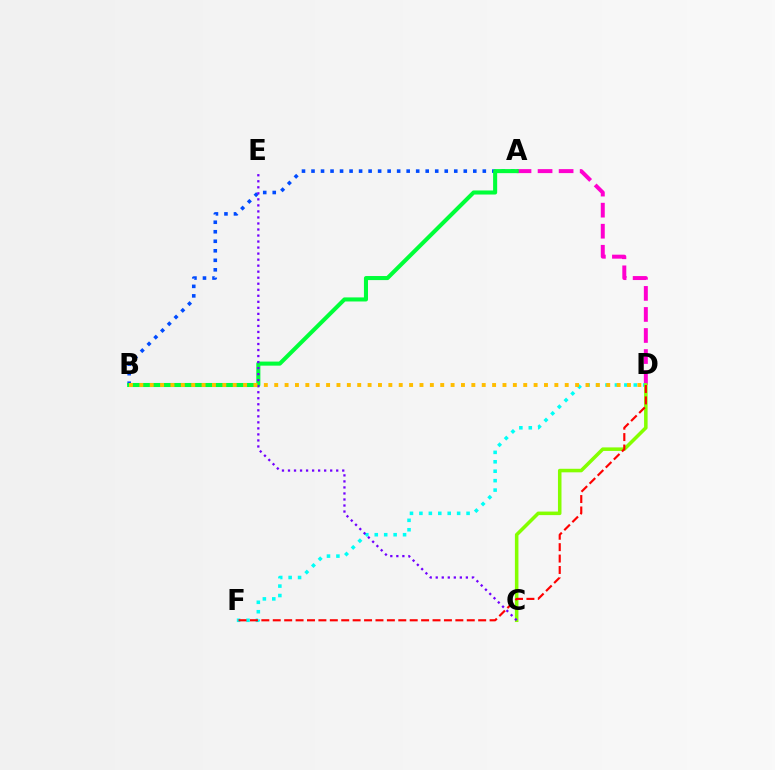{('A', 'D'): [{'color': '#ff00cf', 'line_style': 'dashed', 'thickness': 2.86}], ('A', 'B'): [{'color': '#004bff', 'line_style': 'dotted', 'thickness': 2.59}, {'color': '#00ff39', 'line_style': 'solid', 'thickness': 2.93}], ('D', 'F'): [{'color': '#00fff6', 'line_style': 'dotted', 'thickness': 2.56}, {'color': '#ff0000', 'line_style': 'dashed', 'thickness': 1.55}], ('C', 'D'): [{'color': '#84ff00', 'line_style': 'solid', 'thickness': 2.54}], ('C', 'E'): [{'color': '#7200ff', 'line_style': 'dotted', 'thickness': 1.64}], ('B', 'D'): [{'color': '#ffbd00', 'line_style': 'dotted', 'thickness': 2.82}]}